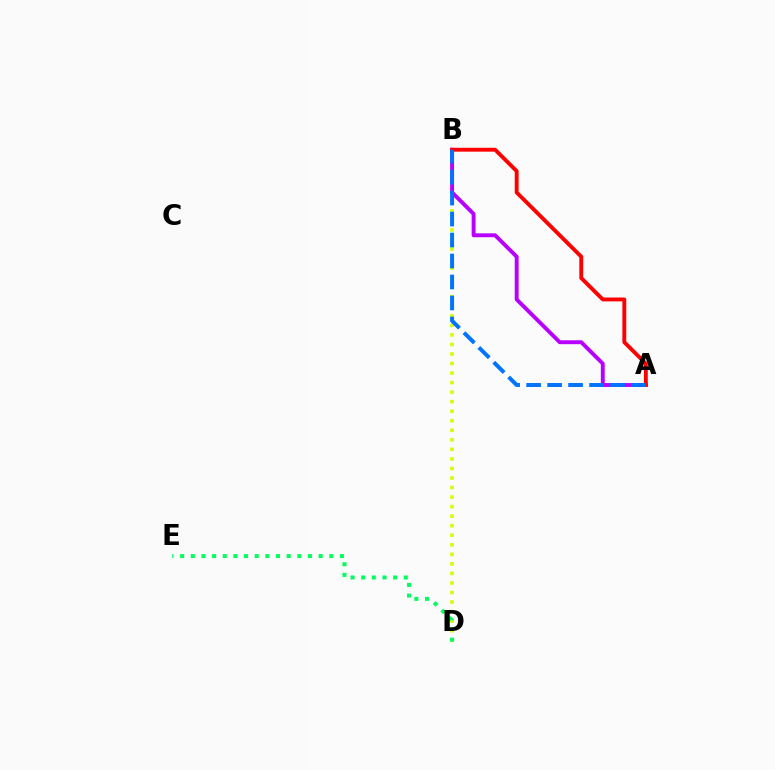{('B', 'D'): [{'color': '#d1ff00', 'line_style': 'dotted', 'thickness': 2.59}], ('A', 'B'): [{'color': '#b900ff', 'line_style': 'solid', 'thickness': 2.81}, {'color': '#ff0000', 'line_style': 'solid', 'thickness': 2.79}, {'color': '#0074ff', 'line_style': 'dashed', 'thickness': 2.85}], ('D', 'E'): [{'color': '#00ff5c', 'line_style': 'dotted', 'thickness': 2.89}]}